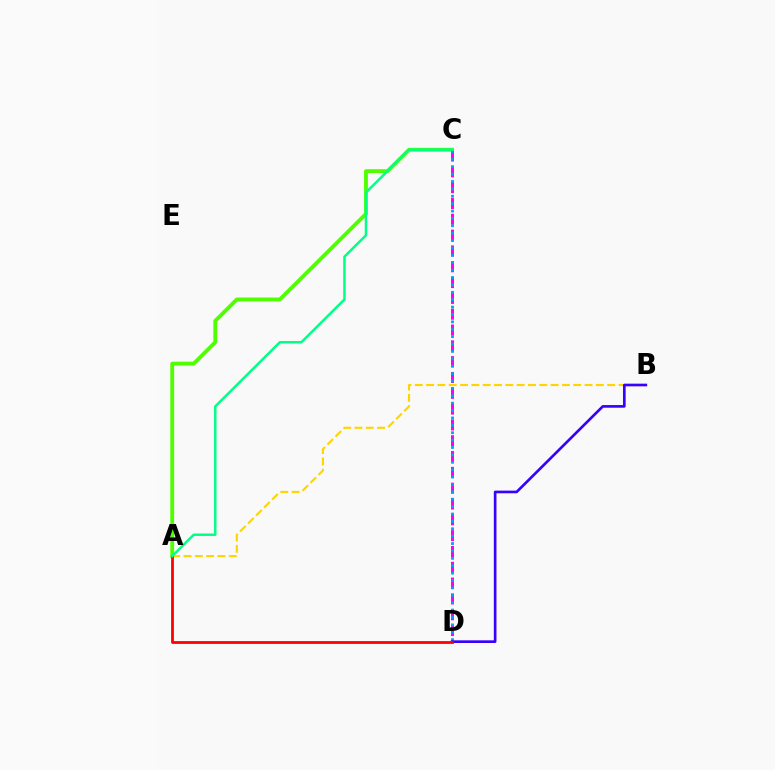{('C', 'D'): [{'color': '#ff00ed', 'line_style': 'dashed', 'thickness': 2.15}, {'color': '#009eff', 'line_style': 'dotted', 'thickness': 2.01}], ('A', 'C'): [{'color': '#4fff00', 'line_style': 'solid', 'thickness': 2.75}, {'color': '#00ff86', 'line_style': 'solid', 'thickness': 1.77}], ('A', 'B'): [{'color': '#ffd500', 'line_style': 'dashed', 'thickness': 1.54}], ('B', 'D'): [{'color': '#3700ff', 'line_style': 'solid', 'thickness': 1.92}], ('A', 'D'): [{'color': '#ff0000', 'line_style': 'solid', 'thickness': 2.0}]}